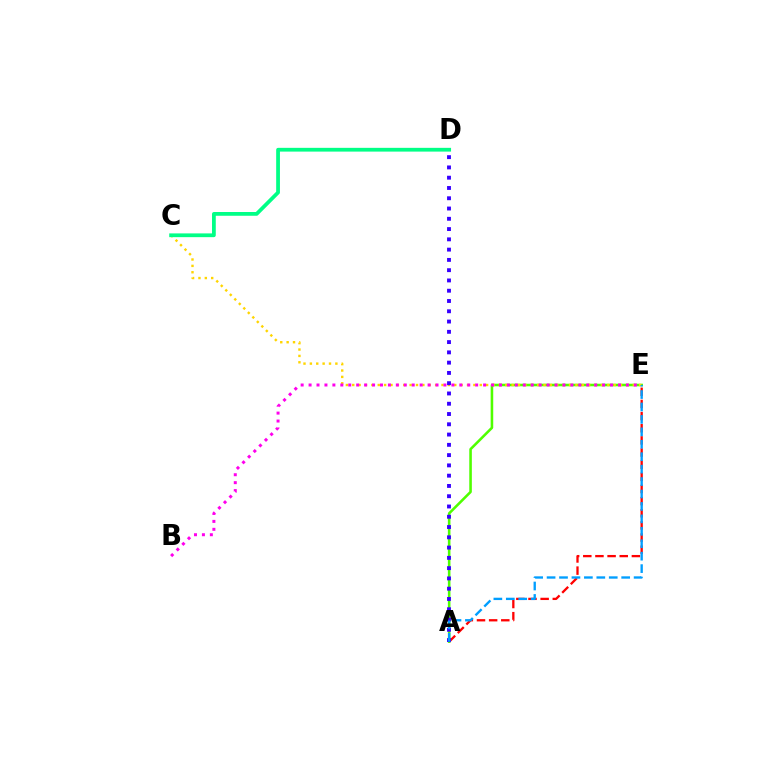{('A', 'E'): [{'color': '#4fff00', 'line_style': 'solid', 'thickness': 1.85}, {'color': '#ff0000', 'line_style': 'dashed', 'thickness': 1.65}, {'color': '#009eff', 'line_style': 'dashed', 'thickness': 1.69}], ('C', 'E'): [{'color': '#ffd500', 'line_style': 'dotted', 'thickness': 1.73}], ('A', 'D'): [{'color': '#3700ff', 'line_style': 'dotted', 'thickness': 2.79}], ('B', 'E'): [{'color': '#ff00ed', 'line_style': 'dotted', 'thickness': 2.16}], ('C', 'D'): [{'color': '#00ff86', 'line_style': 'solid', 'thickness': 2.71}]}